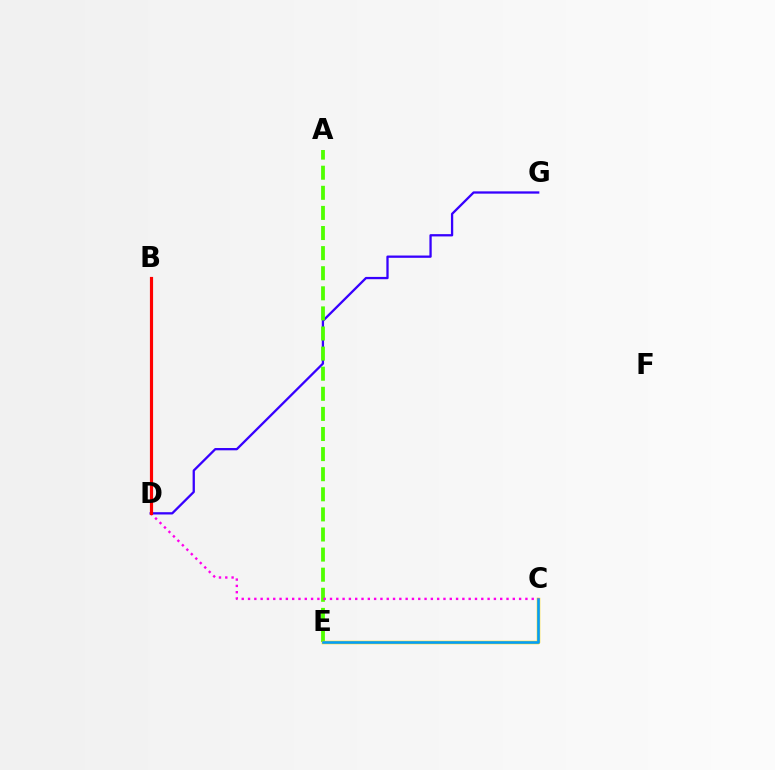{('D', 'G'): [{'color': '#3700ff', 'line_style': 'solid', 'thickness': 1.65}], ('A', 'E'): [{'color': '#4fff00', 'line_style': 'dashed', 'thickness': 2.73}], ('C', 'E'): [{'color': '#ffd500', 'line_style': 'solid', 'thickness': 2.52}, {'color': '#009eff', 'line_style': 'solid', 'thickness': 1.85}], ('C', 'D'): [{'color': '#ff00ed', 'line_style': 'dotted', 'thickness': 1.71}], ('B', 'D'): [{'color': '#00ff86', 'line_style': 'dashed', 'thickness': 2.01}, {'color': '#ff0000', 'line_style': 'solid', 'thickness': 2.28}]}